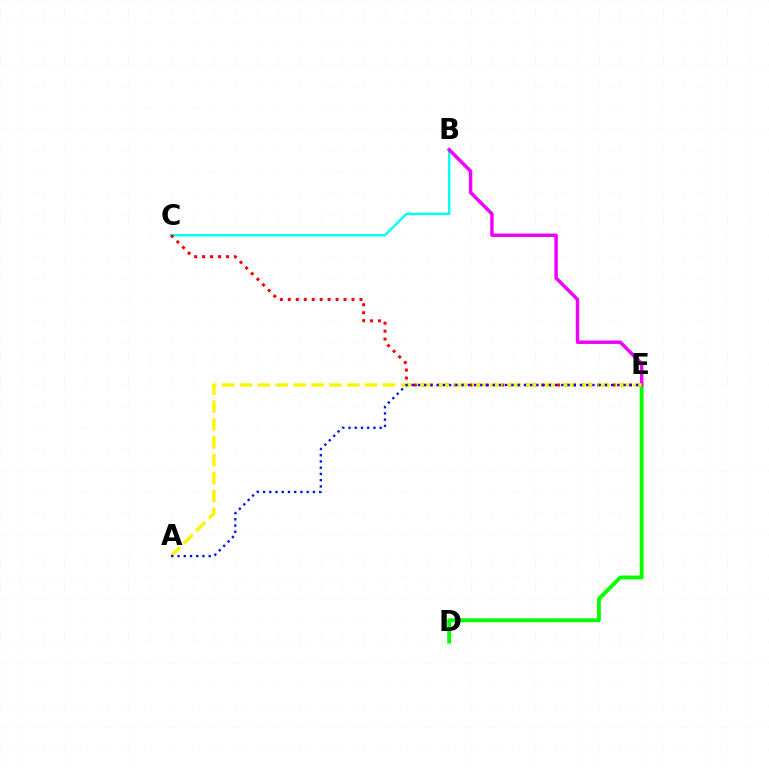{('D', 'E'): [{'color': '#08ff00', 'line_style': 'solid', 'thickness': 2.79}], ('B', 'C'): [{'color': '#00fff6', 'line_style': 'solid', 'thickness': 1.72}], ('B', 'E'): [{'color': '#ee00ff', 'line_style': 'solid', 'thickness': 2.48}], ('C', 'E'): [{'color': '#ff0000', 'line_style': 'dotted', 'thickness': 2.16}], ('A', 'E'): [{'color': '#fcf500', 'line_style': 'dashed', 'thickness': 2.43}, {'color': '#0010ff', 'line_style': 'dotted', 'thickness': 1.69}]}